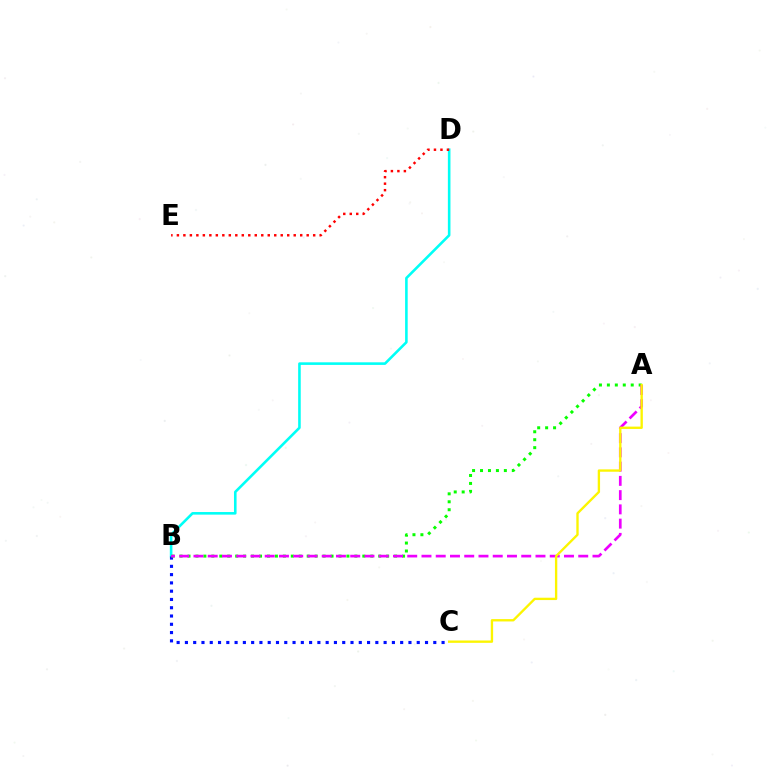{('B', 'D'): [{'color': '#00fff6', 'line_style': 'solid', 'thickness': 1.87}], ('B', 'C'): [{'color': '#0010ff', 'line_style': 'dotted', 'thickness': 2.25}], ('A', 'B'): [{'color': '#08ff00', 'line_style': 'dotted', 'thickness': 2.16}, {'color': '#ee00ff', 'line_style': 'dashed', 'thickness': 1.94}], ('D', 'E'): [{'color': '#ff0000', 'line_style': 'dotted', 'thickness': 1.76}], ('A', 'C'): [{'color': '#fcf500', 'line_style': 'solid', 'thickness': 1.69}]}